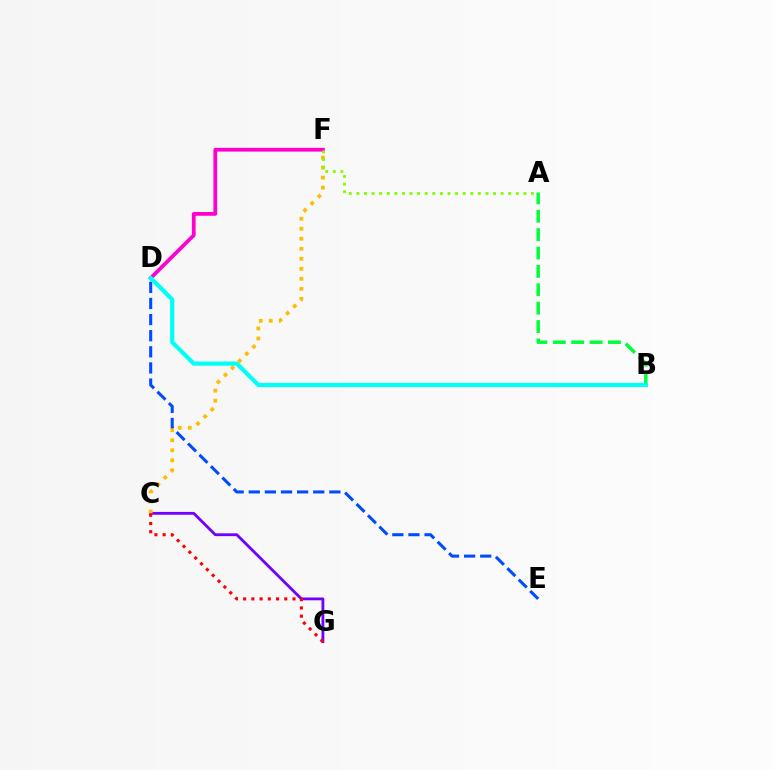{('D', 'F'): [{'color': '#ff00cf', 'line_style': 'solid', 'thickness': 2.7}], ('A', 'B'): [{'color': '#00ff39', 'line_style': 'dashed', 'thickness': 2.5}], ('D', 'E'): [{'color': '#004bff', 'line_style': 'dashed', 'thickness': 2.19}], ('C', 'G'): [{'color': '#7200ff', 'line_style': 'solid', 'thickness': 2.03}, {'color': '#ff0000', 'line_style': 'dotted', 'thickness': 2.24}], ('C', 'F'): [{'color': '#ffbd00', 'line_style': 'dotted', 'thickness': 2.72}], ('B', 'D'): [{'color': '#00fff6', 'line_style': 'solid', 'thickness': 3.0}], ('A', 'F'): [{'color': '#84ff00', 'line_style': 'dotted', 'thickness': 2.06}]}